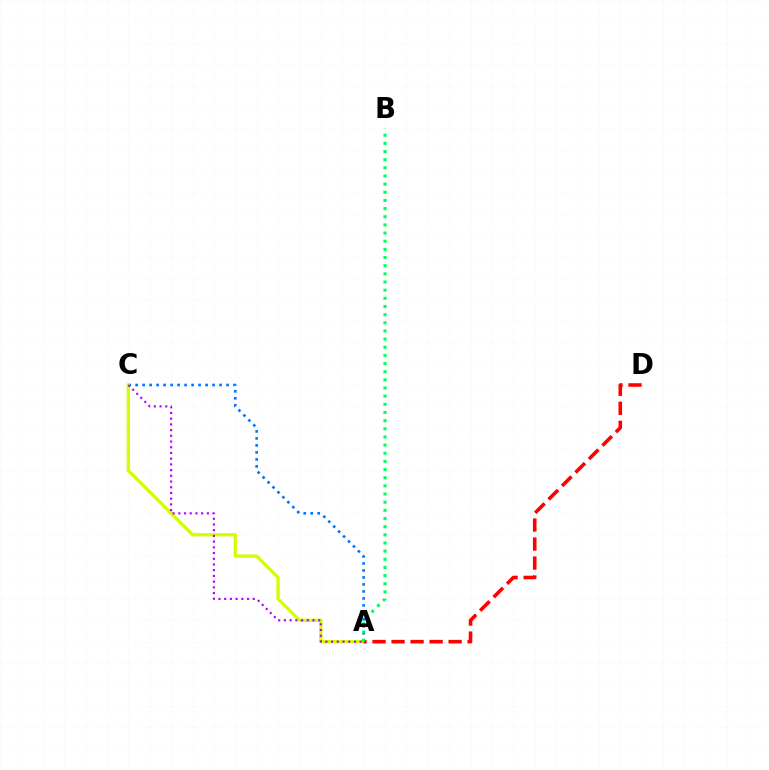{('A', 'C'): [{'color': '#0074ff', 'line_style': 'dotted', 'thickness': 1.9}, {'color': '#d1ff00', 'line_style': 'solid', 'thickness': 2.38}, {'color': '#b900ff', 'line_style': 'dotted', 'thickness': 1.55}], ('A', 'D'): [{'color': '#ff0000', 'line_style': 'dashed', 'thickness': 2.58}], ('A', 'B'): [{'color': '#00ff5c', 'line_style': 'dotted', 'thickness': 2.22}]}